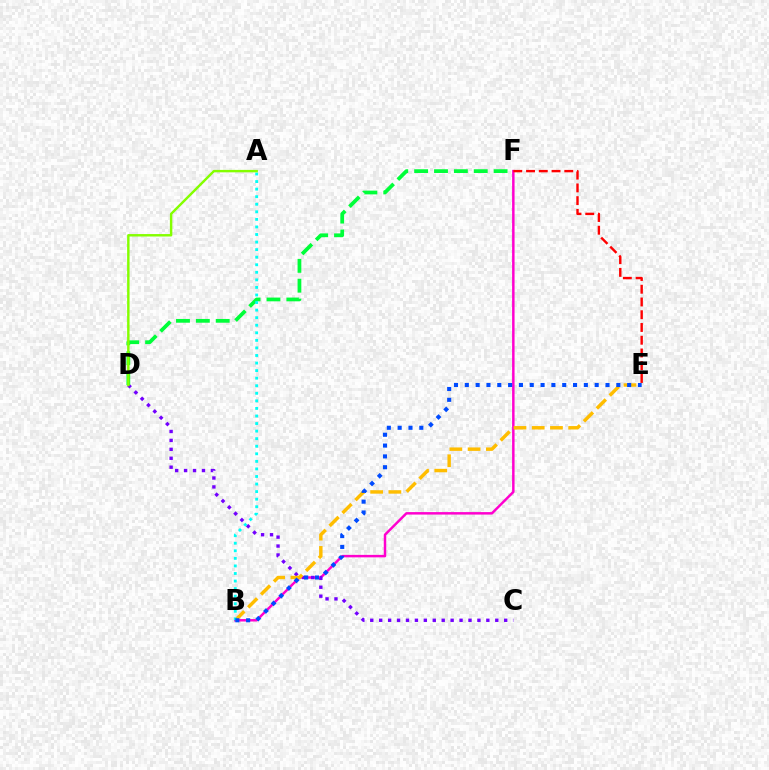{('B', 'F'): [{'color': '#ff00cf', 'line_style': 'solid', 'thickness': 1.78}], ('C', 'D'): [{'color': '#7200ff', 'line_style': 'dotted', 'thickness': 2.43}], ('D', 'F'): [{'color': '#00ff39', 'line_style': 'dashed', 'thickness': 2.7}], ('B', 'E'): [{'color': '#ffbd00', 'line_style': 'dashed', 'thickness': 2.48}, {'color': '#004bff', 'line_style': 'dotted', 'thickness': 2.94}], ('E', 'F'): [{'color': '#ff0000', 'line_style': 'dashed', 'thickness': 1.73}], ('A', 'B'): [{'color': '#00fff6', 'line_style': 'dotted', 'thickness': 2.05}], ('A', 'D'): [{'color': '#84ff00', 'line_style': 'solid', 'thickness': 1.75}]}